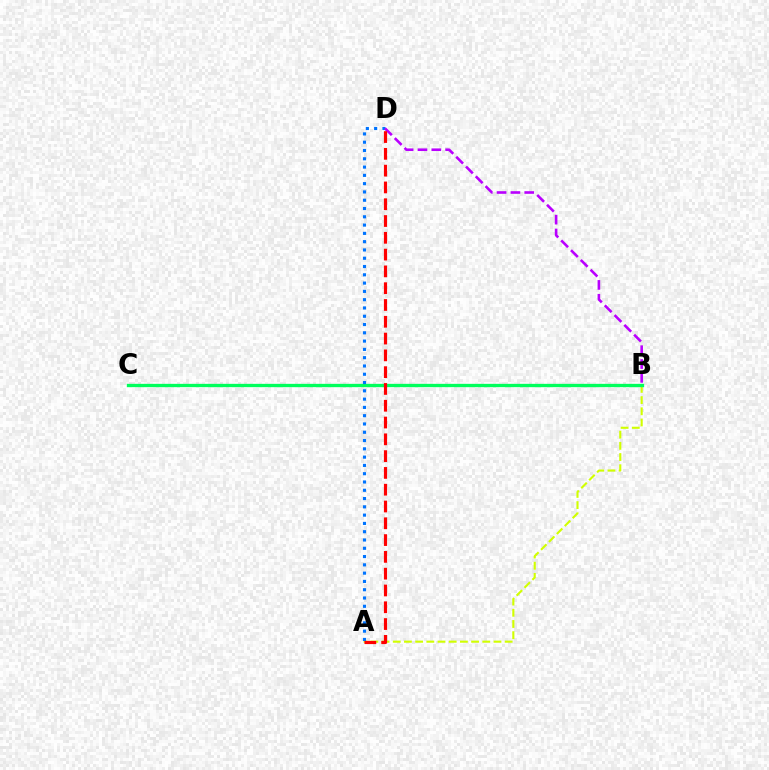{('A', 'B'): [{'color': '#d1ff00', 'line_style': 'dashed', 'thickness': 1.52}], ('B', 'C'): [{'color': '#00ff5c', 'line_style': 'solid', 'thickness': 2.39}], ('A', 'D'): [{'color': '#0074ff', 'line_style': 'dotted', 'thickness': 2.25}, {'color': '#ff0000', 'line_style': 'dashed', 'thickness': 2.28}], ('B', 'D'): [{'color': '#b900ff', 'line_style': 'dashed', 'thickness': 1.88}]}